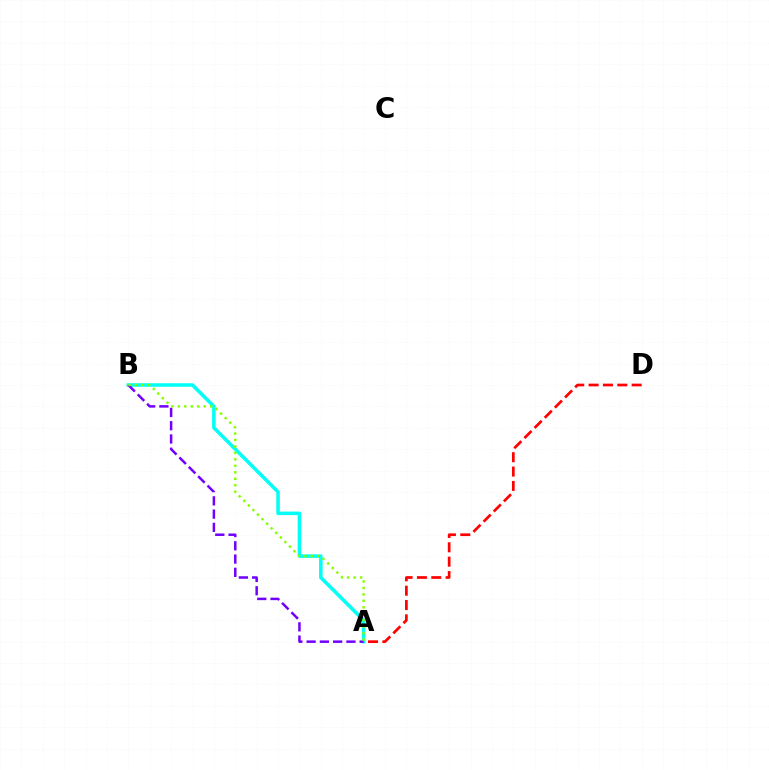{('A', 'D'): [{'color': '#ff0000', 'line_style': 'dashed', 'thickness': 1.95}], ('A', 'B'): [{'color': '#00fff6', 'line_style': 'solid', 'thickness': 2.55}, {'color': '#7200ff', 'line_style': 'dashed', 'thickness': 1.8}, {'color': '#84ff00', 'line_style': 'dotted', 'thickness': 1.76}]}